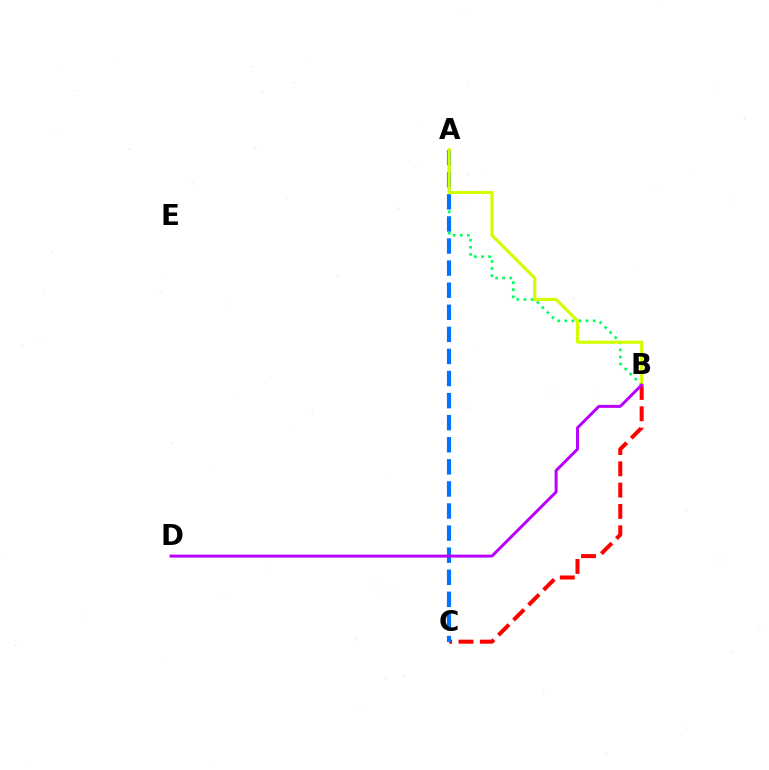{('A', 'B'): [{'color': '#00ff5c', 'line_style': 'dotted', 'thickness': 1.93}, {'color': '#d1ff00', 'line_style': 'solid', 'thickness': 2.24}], ('B', 'C'): [{'color': '#ff0000', 'line_style': 'dashed', 'thickness': 2.89}], ('A', 'C'): [{'color': '#0074ff', 'line_style': 'dashed', 'thickness': 3.0}], ('B', 'D'): [{'color': '#b900ff', 'line_style': 'solid', 'thickness': 2.13}]}